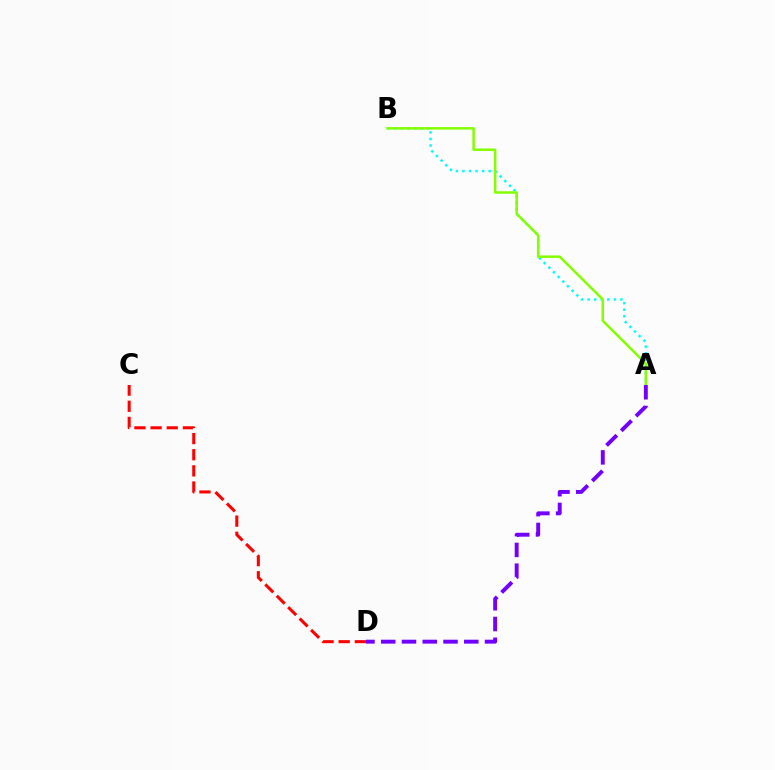{('A', 'B'): [{'color': '#00fff6', 'line_style': 'dotted', 'thickness': 1.78}, {'color': '#84ff00', 'line_style': 'solid', 'thickness': 1.8}], ('C', 'D'): [{'color': '#ff0000', 'line_style': 'dashed', 'thickness': 2.19}], ('A', 'D'): [{'color': '#7200ff', 'line_style': 'dashed', 'thickness': 2.82}]}